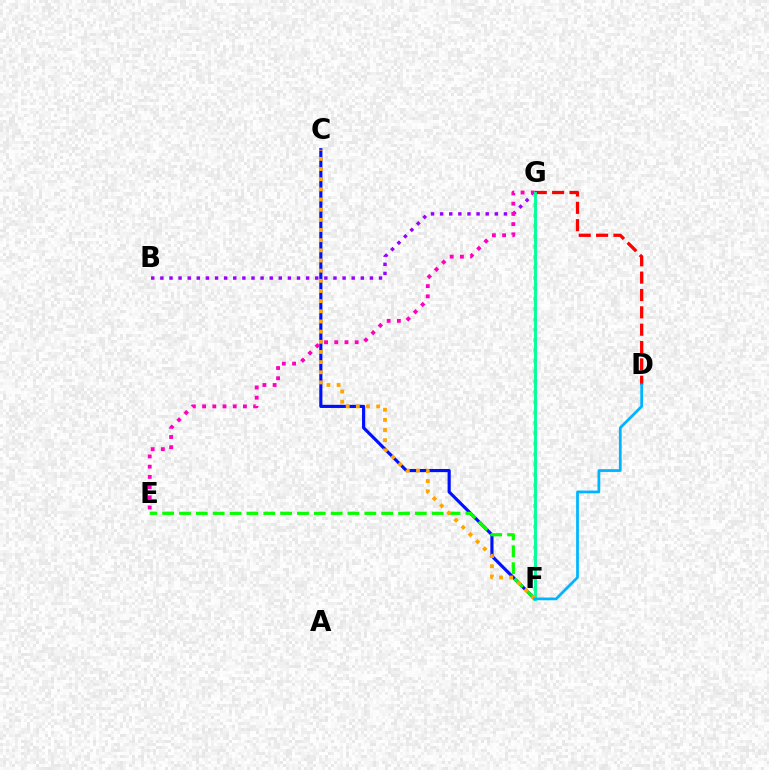{('B', 'G'): [{'color': '#9b00ff', 'line_style': 'dotted', 'thickness': 2.48}], ('F', 'G'): [{'color': '#b3ff00', 'line_style': 'dotted', 'thickness': 2.82}, {'color': '#00ff9d', 'line_style': 'solid', 'thickness': 2.07}], ('C', 'F'): [{'color': '#0010ff', 'line_style': 'solid', 'thickness': 2.27}, {'color': '#ffa500', 'line_style': 'dotted', 'thickness': 2.76}], ('E', 'F'): [{'color': '#08ff00', 'line_style': 'dashed', 'thickness': 2.29}], ('D', 'G'): [{'color': '#ff0000', 'line_style': 'dashed', 'thickness': 2.36}], ('E', 'G'): [{'color': '#ff00bd', 'line_style': 'dotted', 'thickness': 2.77}], ('D', 'F'): [{'color': '#00b5ff', 'line_style': 'solid', 'thickness': 1.99}]}